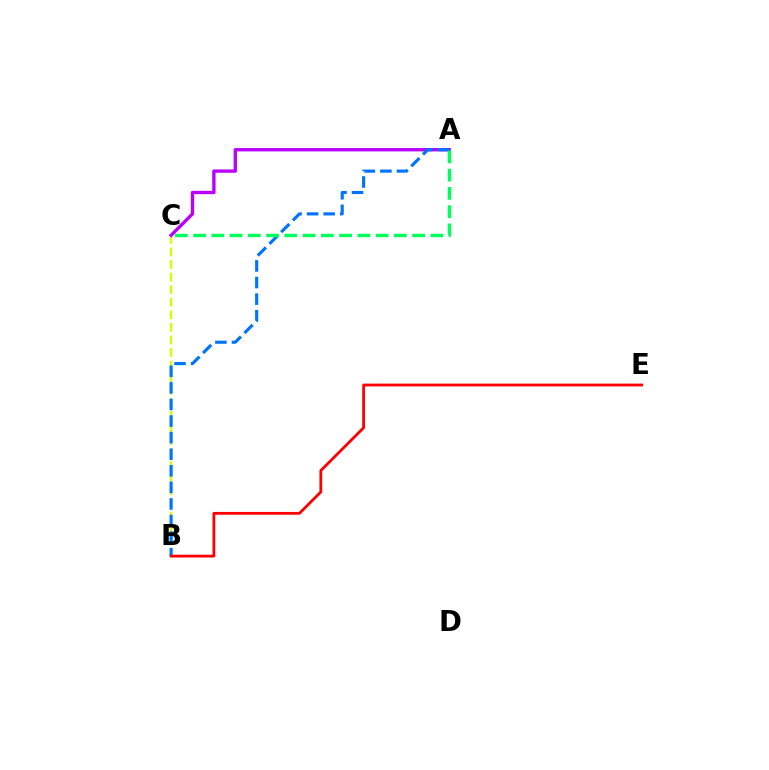{('B', 'C'): [{'color': '#d1ff00', 'line_style': 'dashed', 'thickness': 1.71}], ('A', 'C'): [{'color': '#b900ff', 'line_style': 'solid', 'thickness': 2.41}, {'color': '#00ff5c', 'line_style': 'dashed', 'thickness': 2.48}], ('A', 'B'): [{'color': '#0074ff', 'line_style': 'dashed', 'thickness': 2.25}], ('B', 'E'): [{'color': '#ff0000', 'line_style': 'solid', 'thickness': 2.01}]}